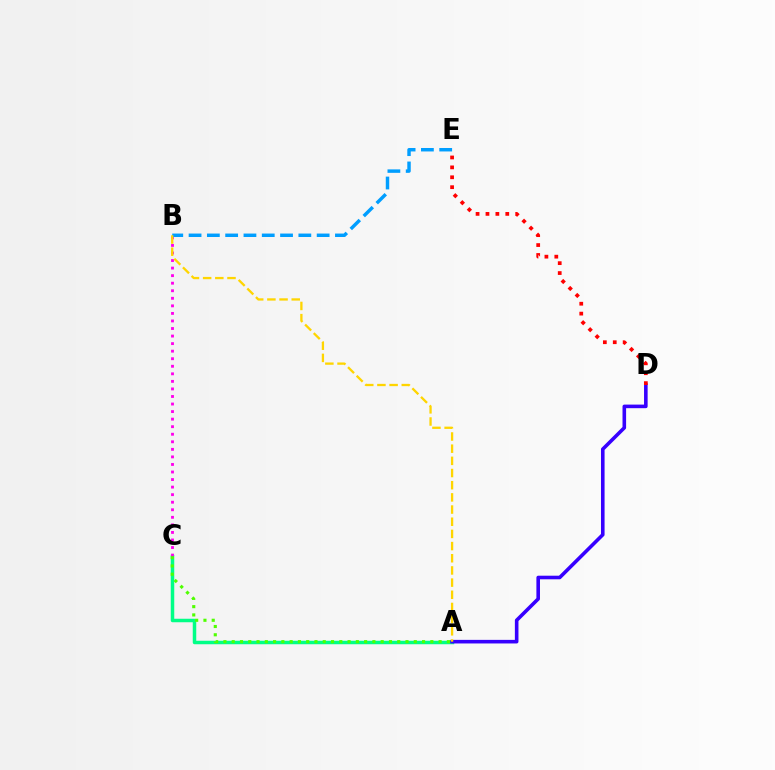{('A', 'C'): [{'color': '#00ff86', 'line_style': 'solid', 'thickness': 2.51}, {'color': '#4fff00', 'line_style': 'dotted', 'thickness': 2.25}], ('B', 'C'): [{'color': '#ff00ed', 'line_style': 'dotted', 'thickness': 2.05}], ('A', 'D'): [{'color': '#3700ff', 'line_style': 'solid', 'thickness': 2.59}], ('D', 'E'): [{'color': '#ff0000', 'line_style': 'dotted', 'thickness': 2.69}], ('B', 'E'): [{'color': '#009eff', 'line_style': 'dashed', 'thickness': 2.49}], ('A', 'B'): [{'color': '#ffd500', 'line_style': 'dashed', 'thickness': 1.65}]}